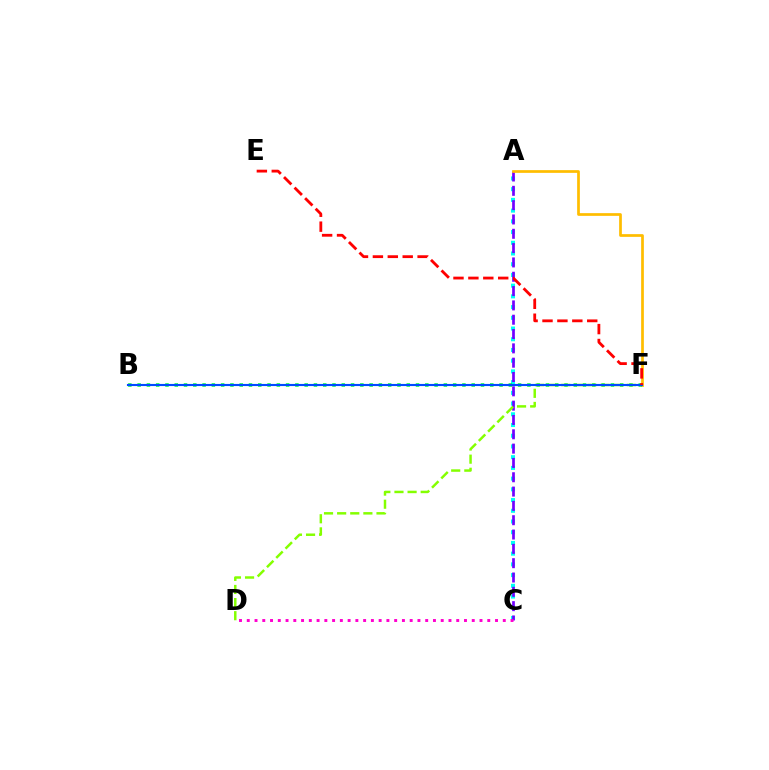{('A', 'C'): [{'color': '#00fff6', 'line_style': 'dotted', 'thickness': 2.91}, {'color': '#7200ff', 'line_style': 'dashed', 'thickness': 1.95}], ('A', 'F'): [{'color': '#ffbd00', 'line_style': 'solid', 'thickness': 1.96}], ('B', 'F'): [{'color': '#00ff39', 'line_style': 'dotted', 'thickness': 2.52}, {'color': '#004bff', 'line_style': 'solid', 'thickness': 1.53}], ('C', 'D'): [{'color': '#ff00cf', 'line_style': 'dotted', 'thickness': 2.11}], ('D', 'F'): [{'color': '#84ff00', 'line_style': 'dashed', 'thickness': 1.78}], ('E', 'F'): [{'color': '#ff0000', 'line_style': 'dashed', 'thickness': 2.03}]}